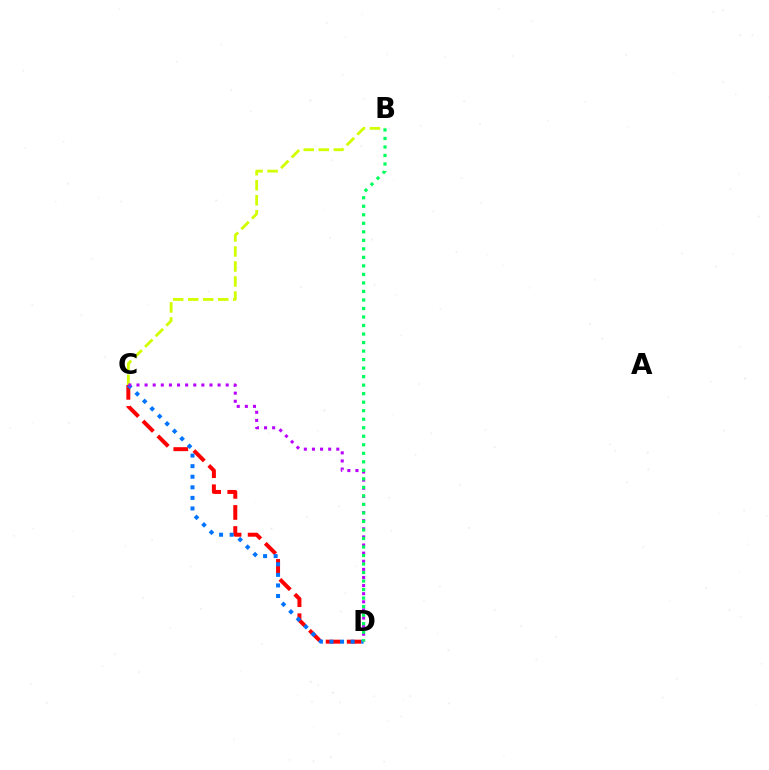{('C', 'D'): [{'color': '#ff0000', 'line_style': 'dashed', 'thickness': 2.86}, {'color': '#0074ff', 'line_style': 'dotted', 'thickness': 2.87}, {'color': '#b900ff', 'line_style': 'dotted', 'thickness': 2.2}], ('B', 'C'): [{'color': '#d1ff00', 'line_style': 'dashed', 'thickness': 2.04}], ('B', 'D'): [{'color': '#00ff5c', 'line_style': 'dotted', 'thickness': 2.31}]}